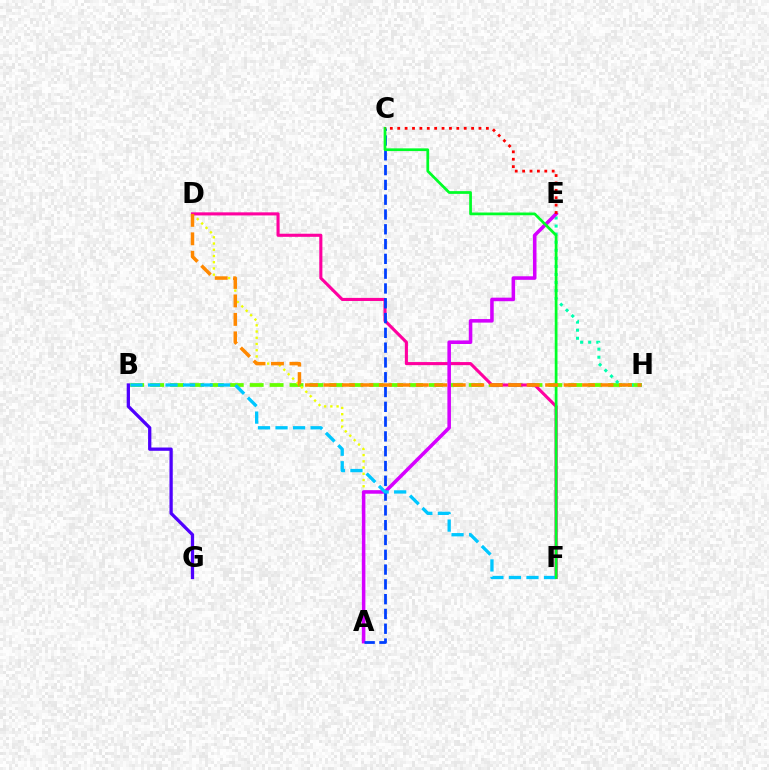{('B', 'H'): [{'color': '#66ff00', 'line_style': 'dashed', 'thickness': 2.71}], ('E', 'H'): [{'color': '#00ffaf', 'line_style': 'dotted', 'thickness': 2.19}], ('A', 'D'): [{'color': '#eeff00', 'line_style': 'dotted', 'thickness': 1.69}], ('D', 'F'): [{'color': '#ff00a0', 'line_style': 'solid', 'thickness': 2.23}], ('A', 'E'): [{'color': '#d600ff', 'line_style': 'solid', 'thickness': 2.56}], ('A', 'C'): [{'color': '#003fff', 'line_style': 'dashed', 'thickness': 2.01}], ('B', 'F'): [{'color': '#00c7ff', 'line_style': 'dashed', 'thickness': 2.38}], ('C', 'F'): [{'color': '#00ff27', 'line_style': 'solid', 'thickness': 1.97}], ('D', 'H'): [{'color': '#ff8800', 'line_style': 'dashed', 'thickness': 2.51}], ('B', 'G'): [{'color': '#4f00ff', 'line_style': 'solid', 'thickness': 2.36}], ('C', 'E'): [{'color': '#ff0000', 'line_style': 'dotted', 'thickness': 2.01}]}